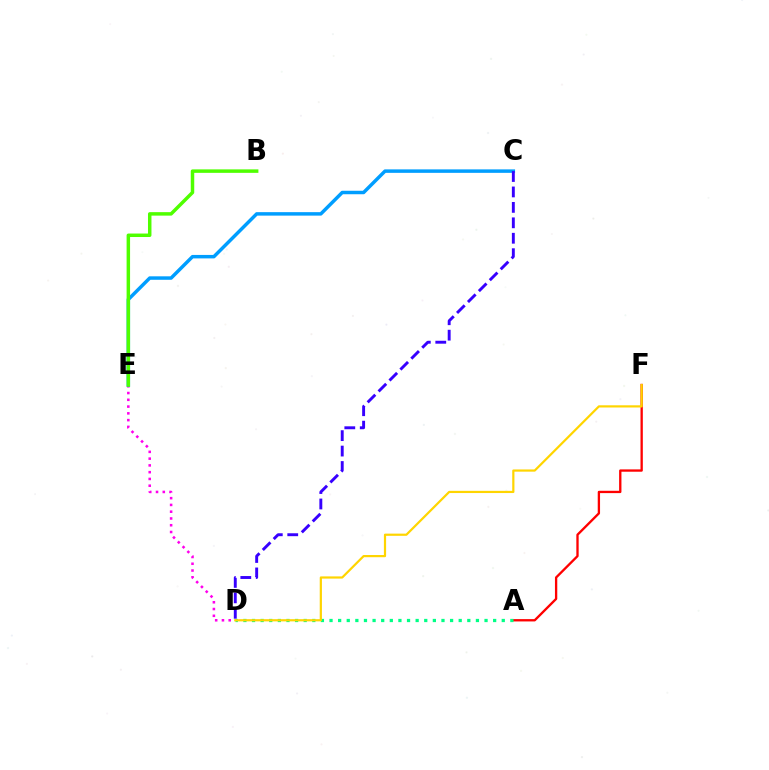{('D', 'E'): [{'color': '#ff00ed', 'line_style': 'dotted', 'thickness': 1.84}], ('A', 'F'): [{'color': '#ff0000', 'line_style': 'solid', 'thickness': 1.68}], ('A', 'D'): [{'color': '#00ff86', 'line_style': 'dotted', 'thickness': 2.34}], ('C', 'E'): [{'color': '#009eff', 'line_style': 'solid', 'thickness': 2.5}], ('D', 'F'): [{'color': '#ffd500', 'line_style': 'solid', 'thickness': 1.59}], ('B', 'E'): [{'color': '#4fff00', 'line_style': 'solid', 'thickness': 2.5}], ('C', 'D'): [{'color': '#3700ff', 'line_style': 'dashed', 'thickness': 2.1}]}